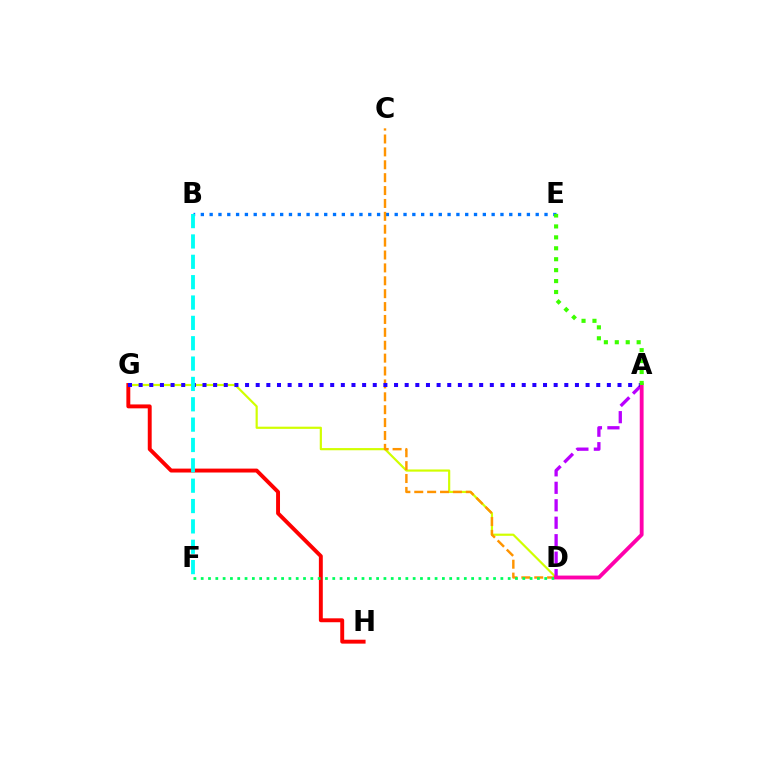{('B', 'E'): [{'color': '#0074ff', 'line_style': 'dotted', 'thickness': 2.39}], ('D', 'G'): [{'color': '#d1ff00', 'line_style': 'solid', 'thickness': 1.57}], ('C', 'D'): [{'color': '#ff9400', 'line_style': 'dashed', 'thickness': 1.75}], ('G', 'H'): [{'color': '#ff0000', 'line_style': 'solid', 'thickness': 2.82}], ('A', 'D'): [{'color': '#b900ff', 'line_style': 'dashed', 'thickness': 2.37}, {'color': '#ff00ac', 'line_style': 'solid', 'thickness': 2.77}], ('D', 'F'): [{'color': '#00ff5c', 'line_style': 'dotted', 'thickness': 1.99}], ('A', 'G'): [{'color': '#2500ff', 'line_style': 'dotted', 'thickness': 2.89}], ('A', 'E'): [{'color': '#3dff00', 'line_style': 'dotted', 'thickness': 2.97}], ('B', 'F'): [{'color': '#00fff6', 'line_style': 'dashed', 'thickness': 2.76}]}